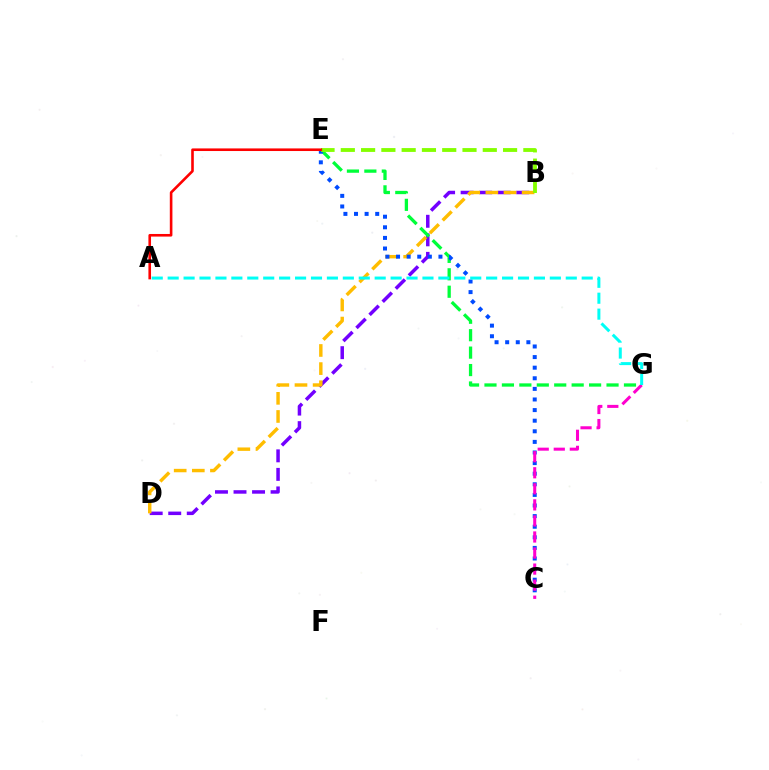{('B', 'D'): [{'color': '#7200ff', 'line_style': 'dashed', 'thickness': 2.52}, {'color': '#ffbd00', 'line_style': 'dashed', 'thickness': 2.46}], ('E', 'G'): [{'color': '#00ff39', 'line_style': 'dashed', 'thickness': 2.37}], ('C', 'E'): [{'color': '#004bff', 'line_style': 'dotted', 'thickness': 2.88}], ('C', 'G'): [{'color': '#ff00cf', 'line_style': 'dashed', 'thickness': 2.18}], ('B', 'E'): [{'color': '#84ff00', 'line_style': 'dashed', 'thickness': 2.76}], ('A', 'G'): [{'color': '#00fff6', 'line_style': 'dashed', 'thickness': 2.16}], ('A', 'E'): [{'color': '#ff0000', 'line_style': 'solid', 'thickness': 1.88}]}